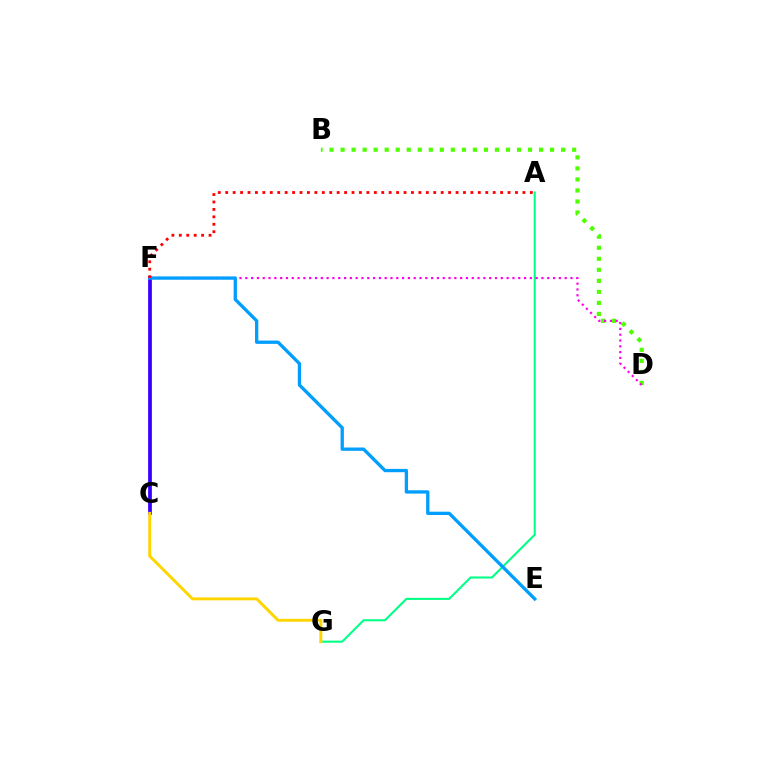{('C', 'F'): [{'color': '#3700ff', 'line_style': 'solid', 'thickness': 2.69}], ('A', 'G'): [{'color': '#00ff86', 'line_style': 'solid', 'thickness': 1.5}], ('B', 'D'): [{'color': '#4fff00', 'line_style': 'dotted', 'thickness': 3.0}], ('C', 'G'): [{'color': '#ffd500', 'line_style': 'solid', 'thickness': 2.11}], ('D', 'F'): [{'color': '#ff00ed', 'line_style': 'dotted', 'thickness': 1.58}], ('E', 'F'): [{'color': '#009eff', 'line_style': 'solid', 'thickness': 2.38}], ('A', 'F'): [{'color': '#ff0000', 'line_style': 'dotted', 'thickness': 2.02}]}